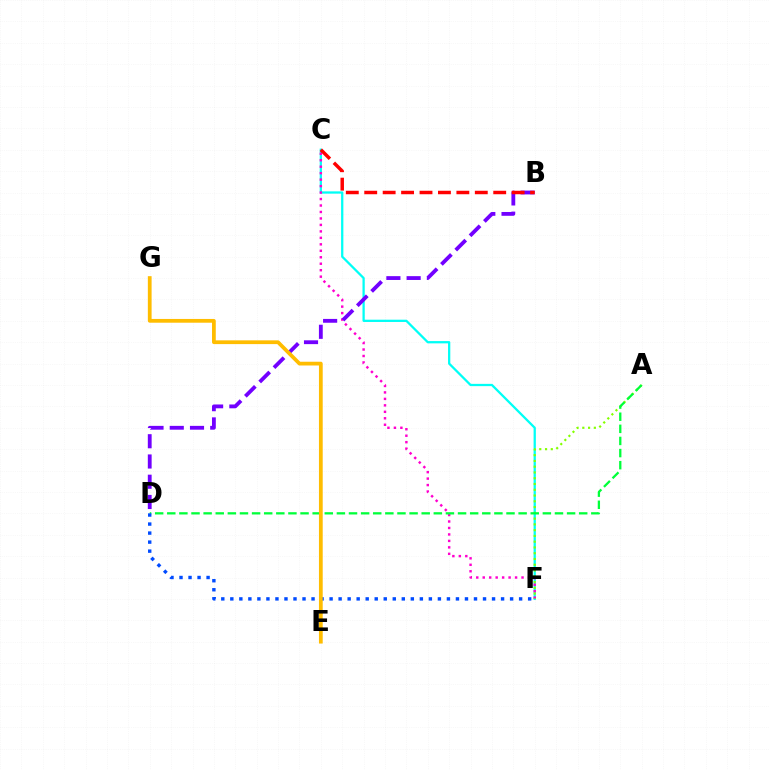{('C', 'F'): [{'color': '#00fff6', 'line_style': 'solid', 'thickness': 1.64}, {'color': '#ff00cf', 'line_style': 'dotted', 'thickness': 1.76}], ('B', 'D'): [{'color': '#7200ff', 'line_style': 'dashed', 'thickness': 2.75}], ('A', 'F'): [{'color': '#84ff00', 'line_style': 'dotted', 'thickness': 1.57}], ('A', 'D'): [{'color': '#00ff39', 'line_style': 'dashed', 'thickness': 1.65}], ('D', 'F'): [{'color': '#004bff', 'line_style': 'dotted', 'thickness': 2.45}], ('B', 'C'): [{'color': '#ff0000', 'line_style': 'dashed', 'thickness': 2.5}], ('E', 'G'): [{'color': '#ffbd00', 'line_style': 'solid', 'thickness': 2.71}]}